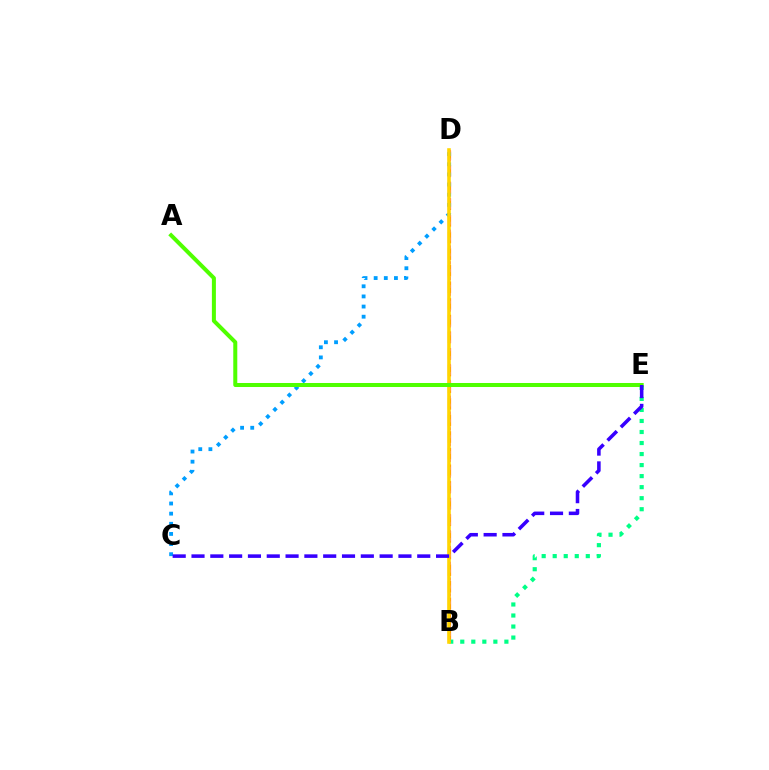{('B', 'D'): [{'color': '#ff0000', 'line_style': 'dashed', 'thickness': 2.26}, {'color': '#ff00ed', 'line_style': 'dotted', 'thickness': 2.15}, {'color': '#ffd500', 'line_style': 'solid', 'thickness': 2.58}], ('B', 'E'): [{'color': '#00ff86', 'line_style': 'dotted', 'thickness': 3.0}], ('C', 'D'): [{'color': '#009eff', 'line_style': 'dotted', 'thickness': 2.75}], ('A', 'E'): [{'color': '#4fff00', 'line_style': 'solid', 'thickness': 2.89}], ('C', 'E'): [{'color': '#3700ff', 'line_style': 'dashed', 'thickness': 2.56}]}